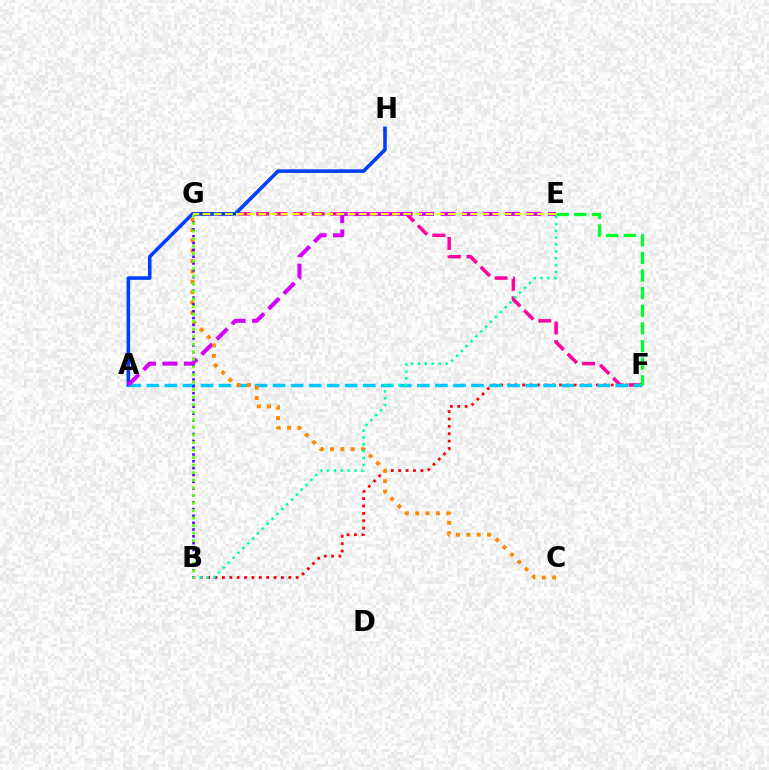{('F', 'G'): [{'color': '#ff00a0', 'line_style': 'dashed', 'thickness': 2.51}], ('B', 'F'): [{'color': '#ff0000', 'line_style': 'dotted', 'thickness': 2.0}], ('A', 'H'): [{'color': '#003fff', 'line_style': 'solid', 'thickness': 2.58}], ('A', 'F'): [{'color': '#00c7ff', 'line_style': 'dashed', 'thickness': 2.45}], ('A', 'E'): [{'color': '#d600ff', 'line_style': 'dashed', 'thickness': 2.92}], ('C', 'G'): [{'color': '#ff8800', 'line_style': 'dotted', 'thickness': 2.81}], ('E', 'F'): [{'color': '#00ff27', 'line_style': 'dashed', 'thickness': 2.39}], ('B', 'G'): [{'color': '#4f00ff', 'line_style': 'dotted', 'thickness': 1.85}, {'color': '#66ff00', 'line_style': 'dotted', 'thickness': 2.05}], ('B', 'E'): [{'color': '#00ffaf', 'line_style': 'dotted', 'thickness': 1.87}], ('E', 'G'): [{'color': '#eeff00', 'line_style': 'dashed', 'thickness': 1.51}]}